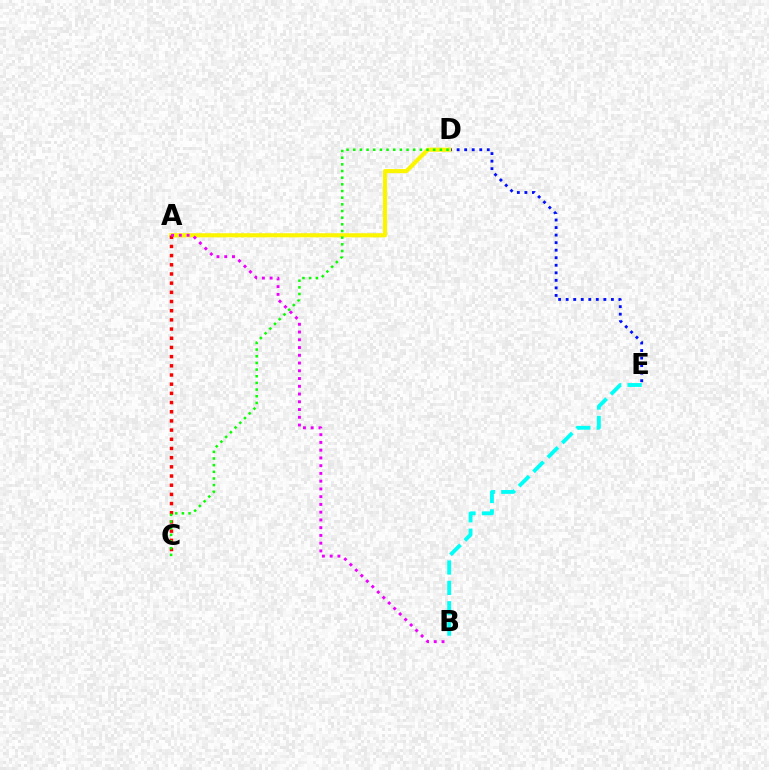{('D', 'E'): [{'color': '#0010ff', 'line_style': 'dotted', 'thickness': 2.05}], ('A', 'D'): [{'color': '#fcf500', 'line_style': 'solid', 'thickness': 2.96}], ('A', 'C'): [{'color': '#ff0000', 'line_style': 'dotted', 'thickness': 2.5}], ('A', 'B'): [{'color': '#ee00ff', 'line_style': 'dotted', 'thickness': 2.11}], ('C', 'D'): [{'color': '#08ff00', 'line_style': 'dotted', 'thickness': 1.81}], ('B', 'E'): [{'color': '#00fff6', 'line_style': 'dashed', 'thickness': 2.76}]}